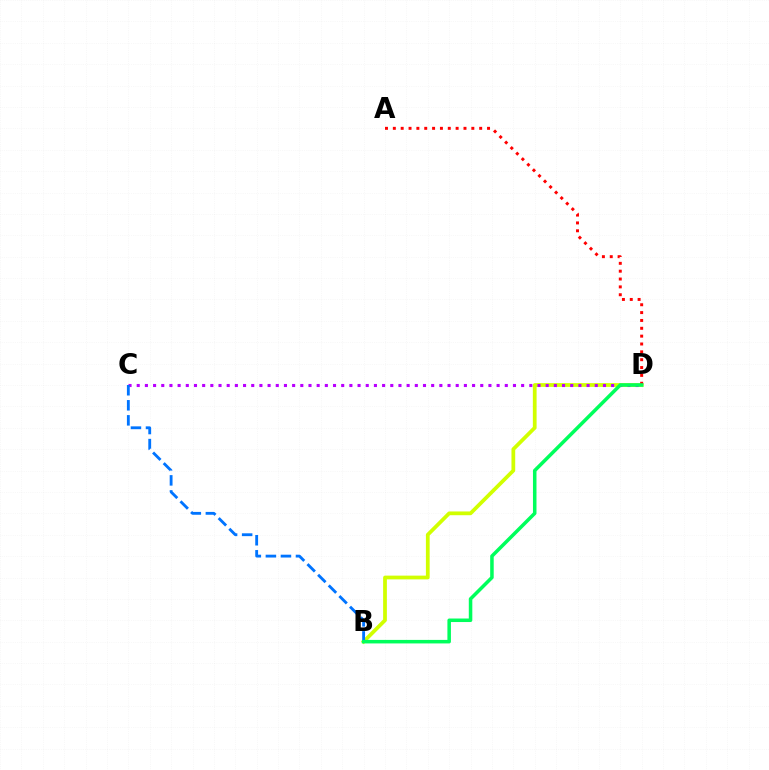{('B', 'D'): [{'color': '#d1ff00', 'line_style': 'solid', 'thickness': 2.7}, {'color': '#00ff5c', 'line_style': 'solid', 'thickness': 2.54}], ('C', 'D'): [{'color': '#b900ff', 'line_style': 'dotted', 'thickness': 2.22}], ('A', 'D'): [{'color': '#ff0000', 'line_style': 'dotted', 'thickness': 2.13}], ('B', 'C'): [{'color': '#0074ff', 'line_style': 'dashed', 'thickness': 2.04}]}